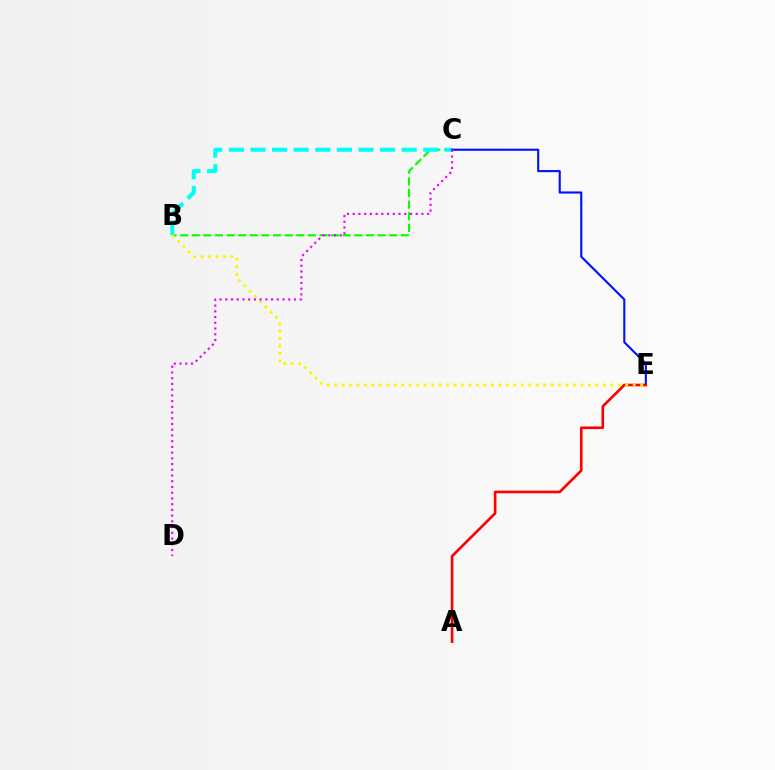{('B', 'C'): [{'color': '#08ff00', 'line_style': 'dashed', 'thickness': 1.58}, {'color': '#00fff6', 'line_style': 'dashed', 'thickness': 2.93}], ('C', 'E'): [{'color': '#0010ff', 'line_style': 'solid', 'thickness': 1.52}], ('A', 'E'): [{'color': '#ff0000', 'line_style': 'solid', 'thickness': 1.89}], ('B', 'E'): [{'color': '#fcf500', 'line_style': 'dotted', 'thickness': 2.03}], ('C', 'D'): [{'color': '#ee00ff', 'line_style': 'dotted', 'thickness': 1.56}]}